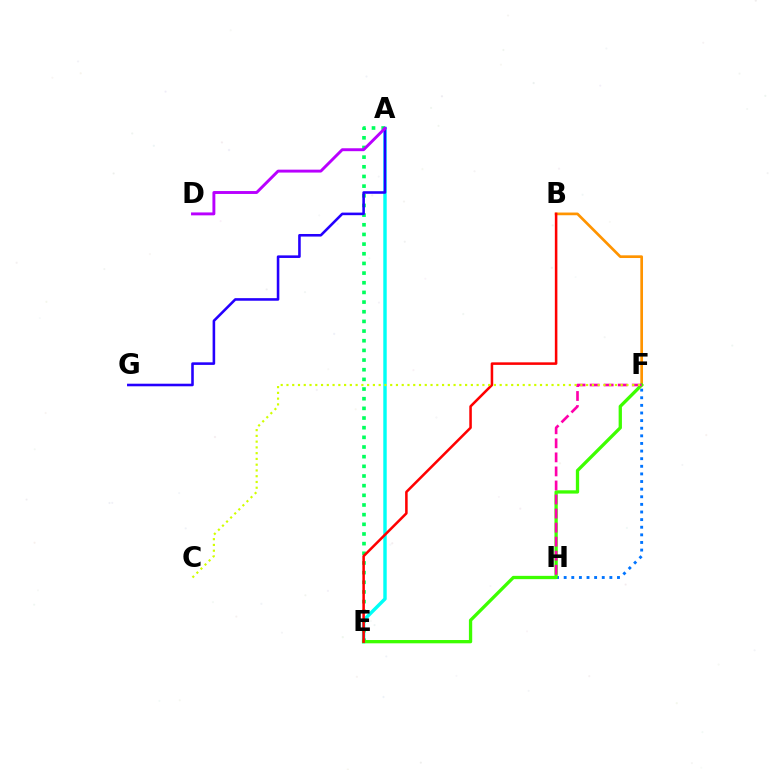{('A', 'E'): [{'color': '#00fff6', 'line_style': 'solid', 'thickness': 2.47}, {'color': '#00ff5c', 'line_style': 'dotted', 'thickness': 2.63}], ('B', 'F'): [{'color': '#ff9400', 'line_style': 'solid', 'thickness': 1.94}], ('F', 'H'): [{'color': '#0074ff', 'line_style': 'dotted', 'thickness': 2.07}, {'color': '#ff00ac', 'line_style': 'dashed', 'thickness': 1.91}], ('E', 'F'): [{'color': '#3dff00', 'line_style': 'solid', 'thickness': 2.37}], ('A', 'G'): [{'color': '#2500ff', 'line_style': 'solid', 'thickness': 1.86}], ('A', 'D'): [{'color': '#b900ff', 'line_style': 'solid', 'thickness': 2.1}], ('B', 'E'): [{'color': '#ff0000', 'line_style': 'solid', 'thickness': 1.83}], ('C', 'F'): [{'color': '#d1ff00', 'line_style': 'dotted', 'thickness': 1.57}]}